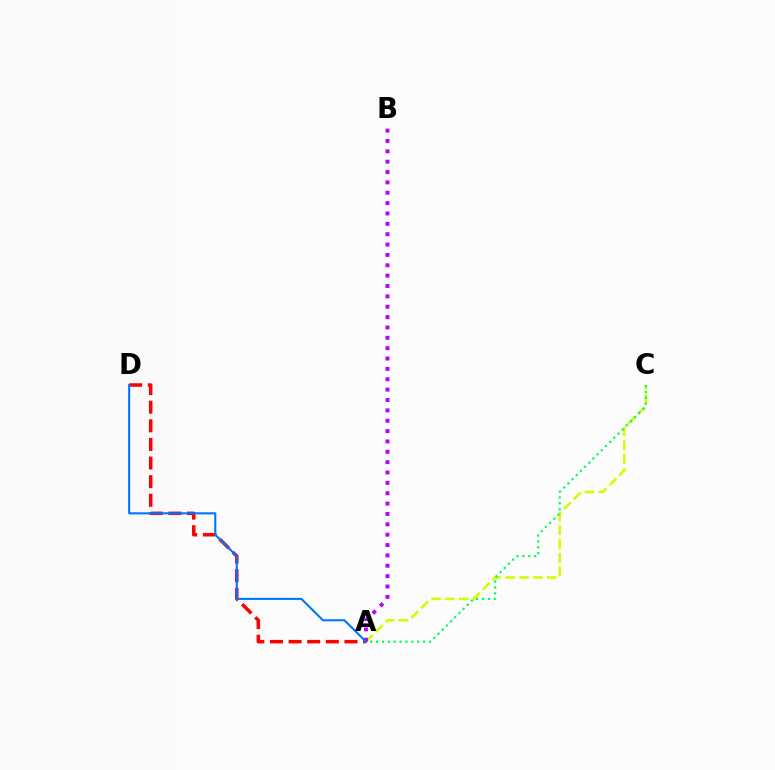{('A', 'D'): [{'color': '#ff0000', 'line_style': 'dashed', 'thickness': 2.53}, {'color': '#0074ff', 'line_style': 'solid', 'thickness': 1.5}], ('A', 'C'): [{'color': '#d1ff00', 'line_style': 'dashed', 'thickness': 1.88}, {'color': '#00ff5c', 'line_style': 'dotted', 'thickness': 1.6}], ('A', 'B'): [{'color': '#b900ff', 'line_style': 'dotted', 'thickness': 2.82}]}